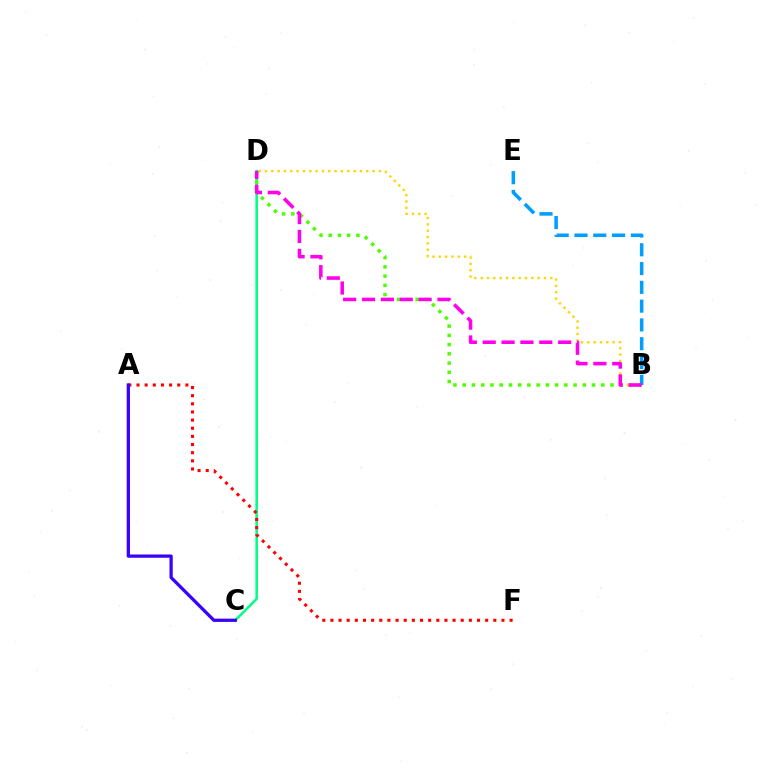{('C', 'D'): [{'color': '#00ff86', 'line_style': 'solid', 'thickness': 1.83}], ('A', 'F'): [{'color': '#ff0000', 'line_style': 'dotted', 'thickness': 2.21}], ('B', 'D'): [{'color': '#4fff00', 'line_style': 'dotted', 'thickness': 2.51}, {'color': '#ffd500', 'line_style': 'dotted', 'thickness': 1.72}, {'color': '#ff00ed', 'line_style': 'dashed', 'thickness': 2.56}], ('B', 'E'): [{'color': '#009eff', 'line_style': 'dashed', 'thickness': 2.55}], ('A', 'C'): [{'color': '#3700ff', 'line_style': 'solid', 'thickness': 2.34}]}